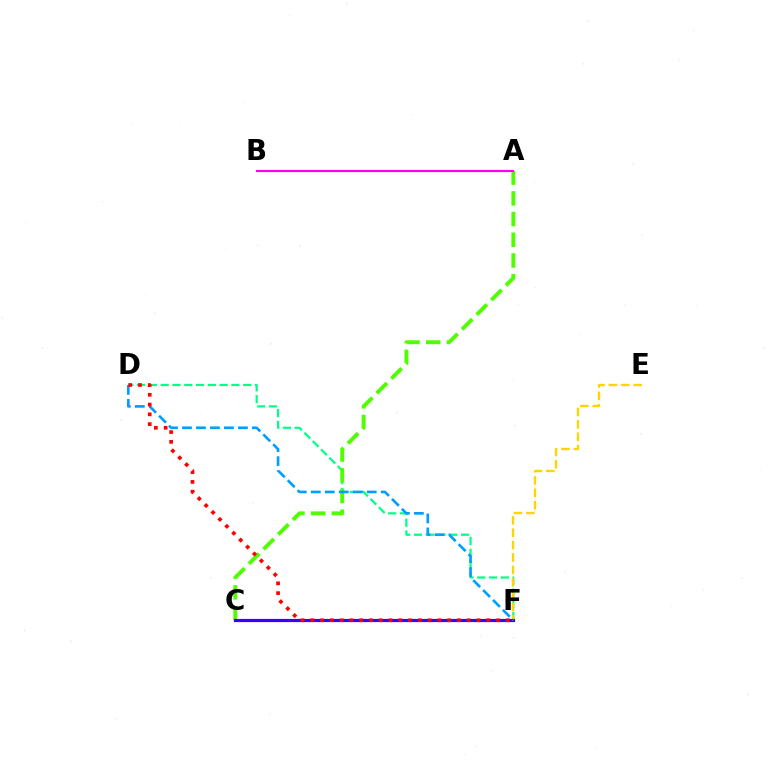{('D', 'F'): [{'color': '#00ff86', 'line_style': 'dashed', 'thickness': 1.6}, {'color': '#009eff', 'line_style': 'dashed', 'thickness': 1.9}, {'color': '#ff0000', 'line_style': 'dotted', 'thickness': 2.66}], ('A', 'C'): [{'color': '#4fff00', 'line_style': 'dashed', 'thickness': 2.81}], ('A', 'B'): [{'color': '#ff00ed', 'line_style': 'solid', 'thickness': 1.55}], ('E', 'F'): [{'color': '#ffd500', 'line_style': 'dashed', 'thickness': 1.68}], ('C', 'F'): [{'color': '#3700ff', 'line_style': 'solid', 'thickness': 2.29}]}